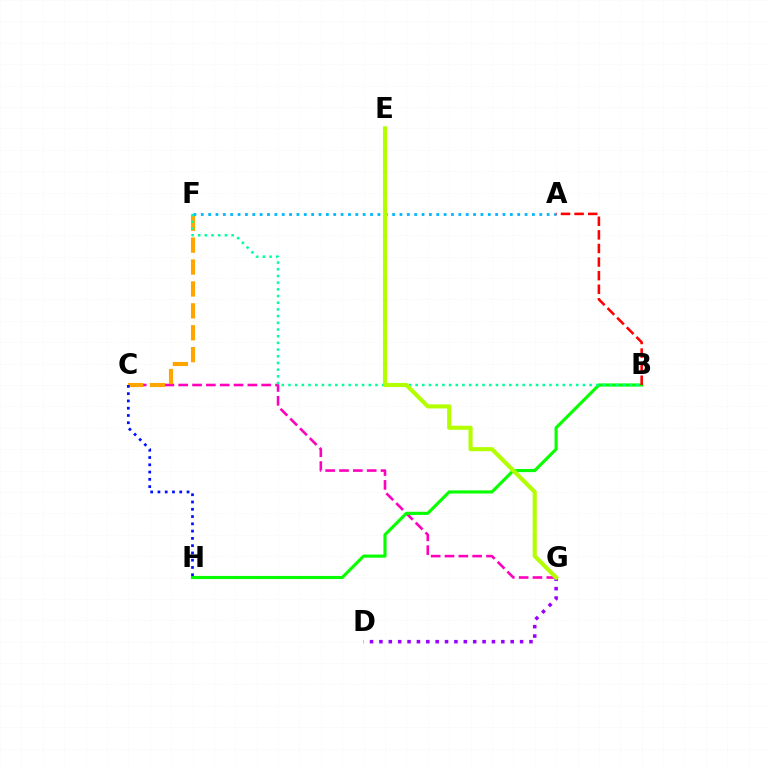{('C', 'G'): [{'color': '#ff00bd', 'line_style': 'dashed', 'thickness': 1.88}], ('C', 'F'): [{'color': '#ffa500', 'line_style': 'dashed', 'thickness': 2.98}], ('B', 'H'): [{'color': '#08ff00', 'line_style': 'solid', 'thickness': 2.25}], ('C', 'H'): [{'color': '#0010ff', 'line_style': 'dotted', 'thickness': 1.98}], ('A', 'F'): [{'color': '#00b5ff', 'line_style': 'dotted', 'thickness': 2.0}], ('B', 'F'): [{'color': '#00ff9d', 'line_style': 'dotted', 'thickness': 1.82}], ('D', 'G'): [{'color': '#9b00ff', 'line_style': 'dotted', 'thickness': 2.55}], ('A', 'B'): [{'color': '#ff0000', 'line_style': 'dashed', 'thickness': 1.85}], ('E', 'G'): [{'color': '#b3ff00', 'line_style': 'solid', 'thickness': 2.96}]}